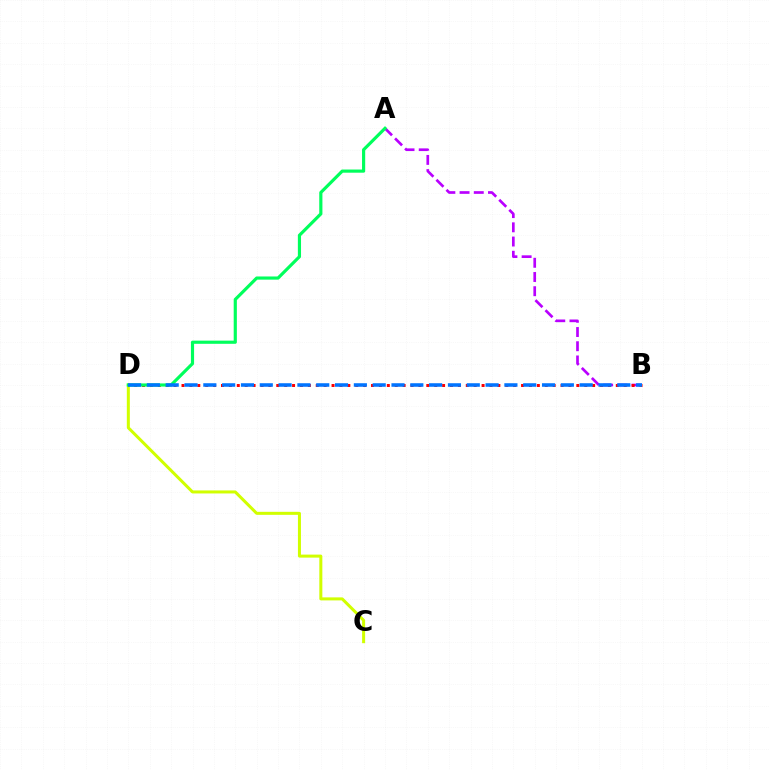{('A', 'B'): [{'color': '#b900ff', 'line_style': 'dashed', 'thickness': 1.93}], ('C', 'D'): [{'color': '#d1ff00', 'line_style': 'solid', 'thickness': 2.18}], ('B', 'D'): [{'color': '#ff0000', 'line_style': 'dotted', 'thickness': 2.15}, {'color': '#0074ff', 'line_style': 'dashed', 'thickness': 2.56}], ('A', 'D'): [{'color': '#00ff5c', 'line_style': 'solid', 'thickness': 2.28}]}